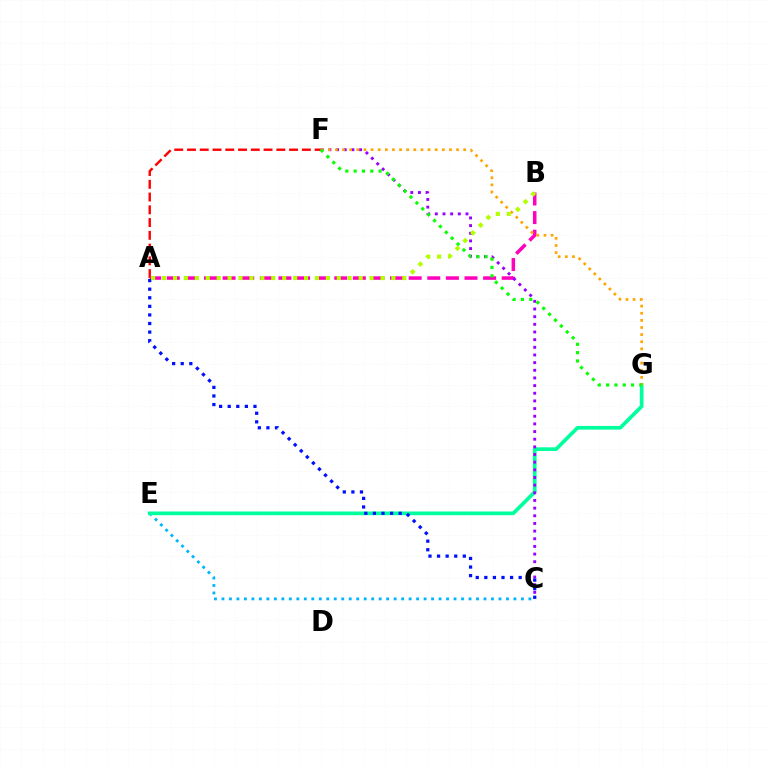{('C', 'E'): [{'color': '#00b5ff', 'line_style': 'dotted', 'thickness': 2.03}], ('A', 'F'): [{'color': '#ff0000', 'line_style': 'dashed', 'thickness': 1.73}], ('E', 'G'): [{'color': '#00ff9d', 'line_style': 'solid', 'thickness': 2.65}], ('A', 'B'): [{'color': '#ff00bd', 'line_style': 'dashed', 'thickness': 2.53}, {'color': '#b3ff00', 'line_style': 'dotted', 'thickness': 2.97}], ('C', 'F'): [{'color': '#9b00ff', 'line_style': 'dotted', 'thickness': 2.08}], ('F', 'G'): [{'color': '#ffa500', 'line_style': 'dotted', 'thickness': 1.94}, {'color': '#08ff00', 'line_style': 'dotted', 'thickness': 2.26}], ('A', 'C'): [{'color': '#0010ff', 'line_style': 'dotted', 'thickness': 2.33}]}